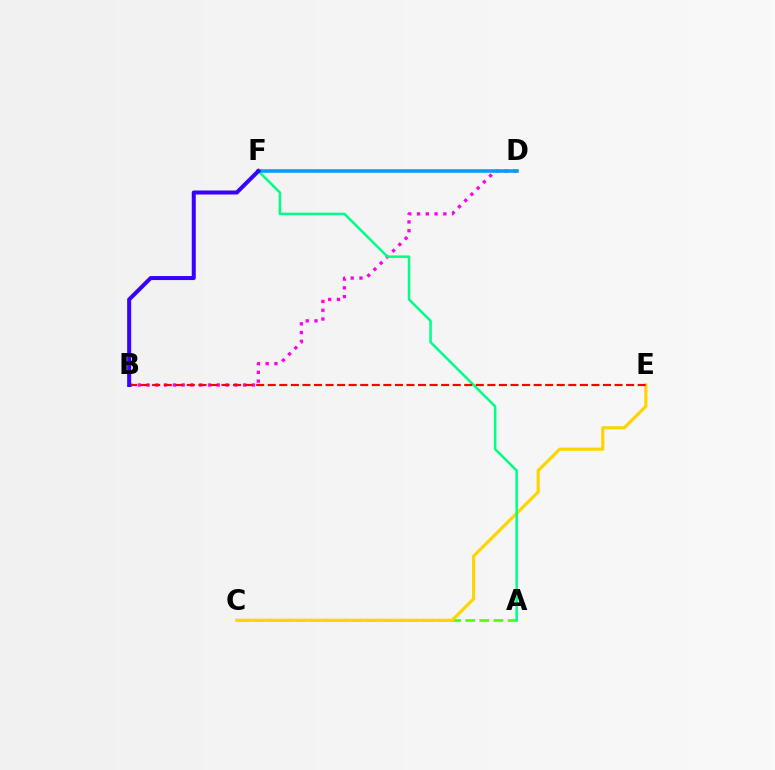{('A', 'C'): [{'color': '#4fff00', 'line_style': 'dashed', 'thickness': 1.92}], ('C', 'E'): [{'color': '#ffd500', 'line_style': 'solid', 'thickness': 2.29}], ('B', 'D'): [{'color': '#ff00ed', 'line_style': 'dotted', 'thickness': 2.39}], ('A', 'F'): [{'color': '#00ff86', 'line_style': 'solid', 'thickness': 1.81}], ('D', 'F'): [{'color': '#009eff', 'line_style': 'solid', 'thickness': 2.57}], ('B', 'E'): [{'color': '#ff0000', 'line_style': 'dashed', 'thickness': 1.57}], ('B', 'F'): [{'color': '#3700ff', 'line_style': 'solid', 'thickness': 2.89}]}